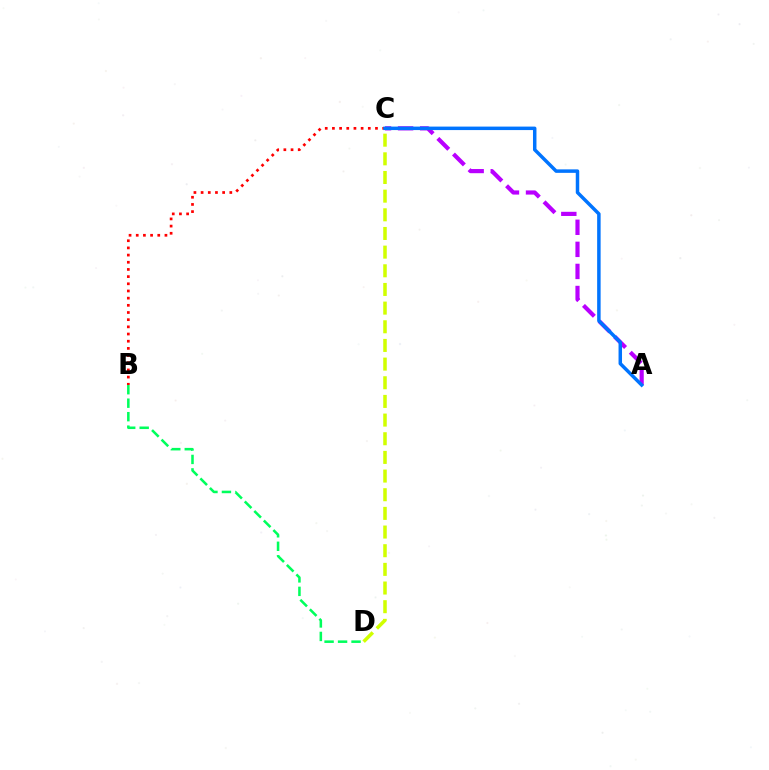{('B', 'C'): [{'color': '#ff0000', 'line_style': 'dotted', 'thickness': 1.95}], ('A', 'C'): [{'color': '#b900ff', 'line_style': 'dashed', 'thickness': 3.0}, {'color': '#0074ff', 'line_style': 'solid', 'thickness': 2.5}], ('B', 'D'): [{'color': '#00ff5c', 'line_style': 'dashed', 'thickness': 1.83}], ('C', 'D'): [{'color': '#d1ff00', 'line_style': 'dashed', 'thickness': 2.54}]}